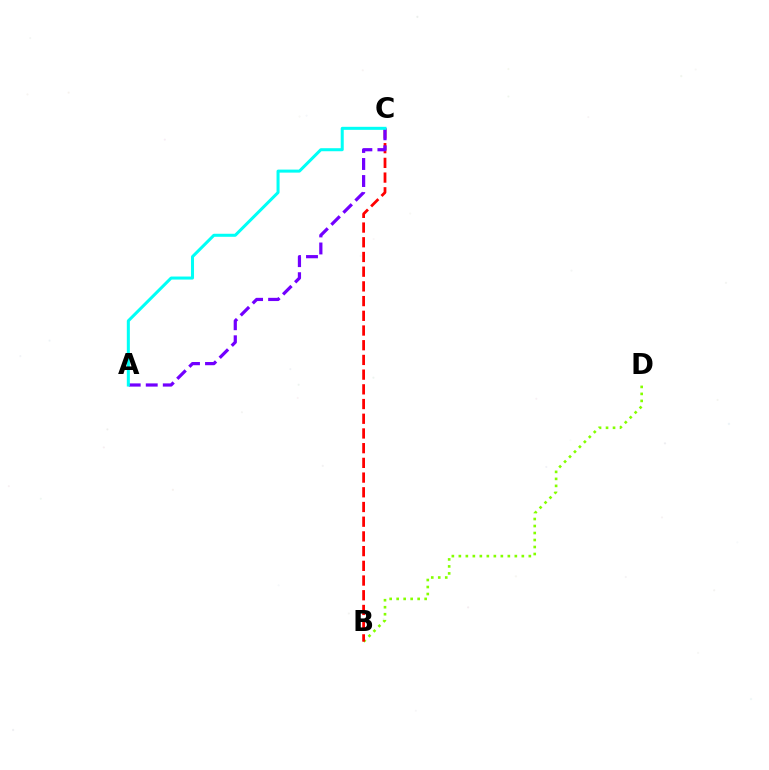{('B', 'D'): [{'color': '#84ff00', 'line_style': 'dotted', 'thickness': 1.9}], ('B', 'C'): [{'color': '#ff0000', 'line_style': 'dashed', 'thickness': 2.0}], ('A', 'C'): [{'color': '#7200ff', 'line_style': 'dashed', 'thickness': 2.31}, {'color': '#00fff6', 'line_style': 'solid', 'thickness': 2.18}]}